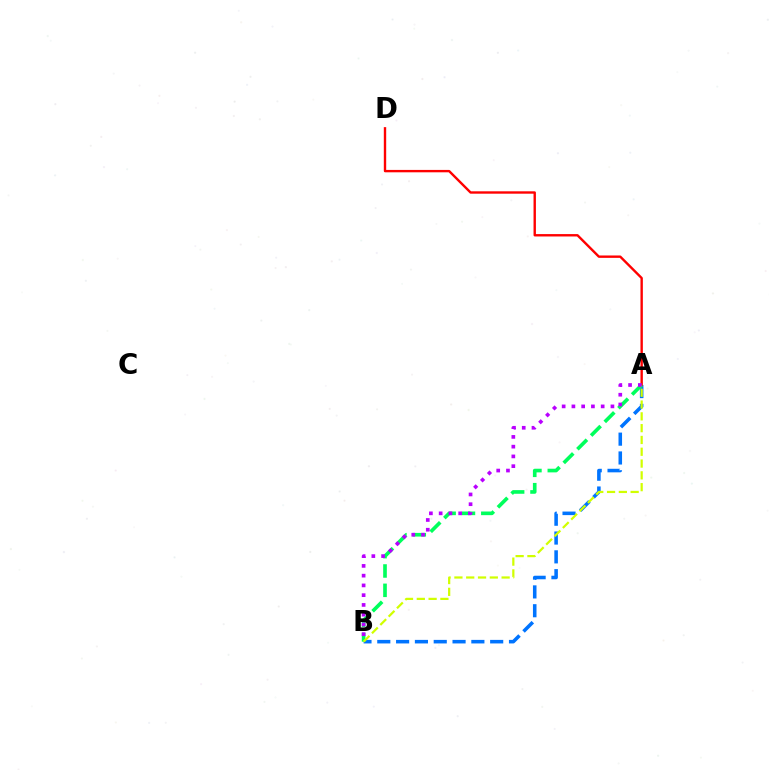{('A', 'B'): [{'color': '#0074ff', 'line_style': 'dashed', 'thickness': 2.56}, {'color': '#00ff5c', 'line_style': 'dashed', 'thickness': 2.63}, {'color': '#d1ff00', 'line_style': 'dashed', 'thickness': 1.6}, {'color': '#b900ff', 'line_style': 'dotted', 'thickness': 2.65}], ('A', 'D'): [{'color': '#ff0000', 'line_style': 'solid', 'thickness': 1.72}]}